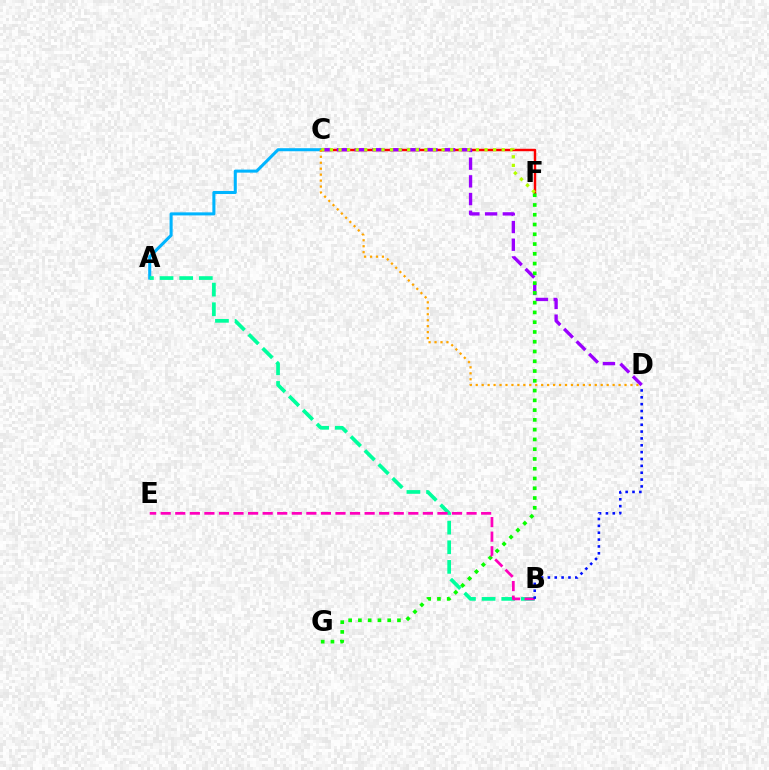{('C', 'F'): [{'color': '#ff0000', 'line_style': 'solid', 'thickness': 1.76}, {'color': '#b3ff00', 'line_style': 'dotted', 'thickness': 2.33}], ('C', 'D'): [{'color': '#9b00ff', 'line_style': 'dashed', 'thickness': 2.4}, {'color': '#ffa500', 'line_style': 'dotted', 'thickness': 1.62}], ('A', 'C'): [{'color': '#00b5ff', 'line_style': 'solid', 'thickness': 2.2}], ('A', 'B'): [{'color': '#00ff9d', 'line_style': 'dashed', 'thickness': 2.67}], ('F', 'G'): [{'color': '#08ff00', 'line_style': 'dotted', 'thickness': 2.65}], ('B', 'E'): [{'color': '#ff00bd', 'line_style': 'dashed', 'thickness': 1.98}], ('B', 'D'): [{'color': '#0010ff', 'line_style': 'dotted', 'thickness': 1.86}]}